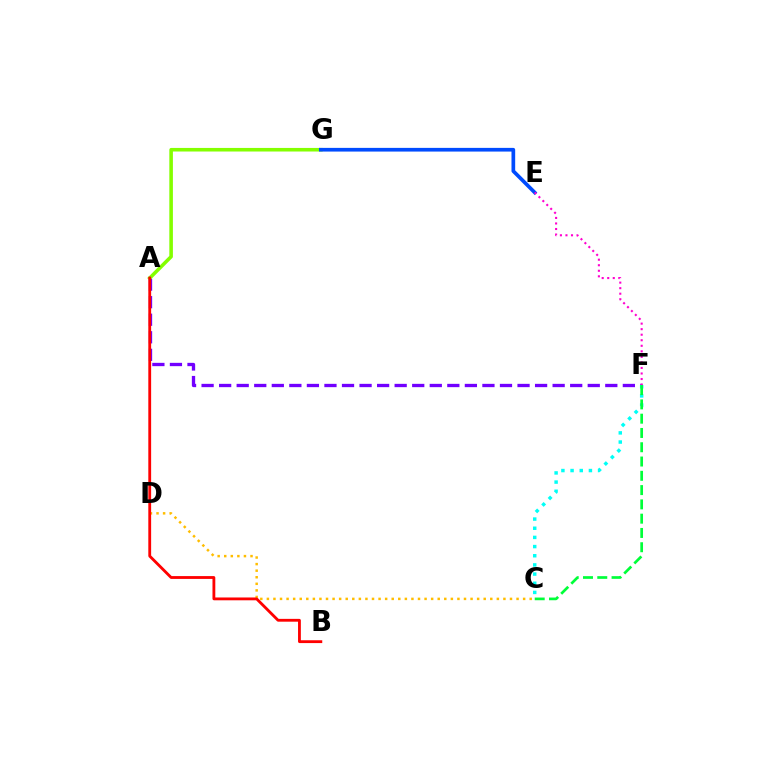{('A', 'F'): [{'color': '#7200ff', 'line_style': 'dashed', 'thickness': 2.38}], ('A', 'G'): [{'color': '#84ff00', 'line_style': 'solid', 'thickness': 2.58}], ('C', 'D'): [{'color': '#ffbd00', 'line_style': 'dotted', 'thickness': 1.79}], ('A', 'B'): [{'color': '#ff0000', 'line_style': 'solid', 'thickness': 2.03}], ('C', 'F'): [{'color': '#00fff6', 'line_style': 'dotted', 'thickness': 2.49}, {'color': '#00ff39', 'line_style': 'dashed', 'thickness': 1.94}], ('E', 'G'): [{'color': '#004bff', 'line_style': 'solid', 'thickness': 2.66}], ('E', 'F'): [{'color': '#ff00cf', 'line_style': 'dotted', 'thickness': 1.51}]}